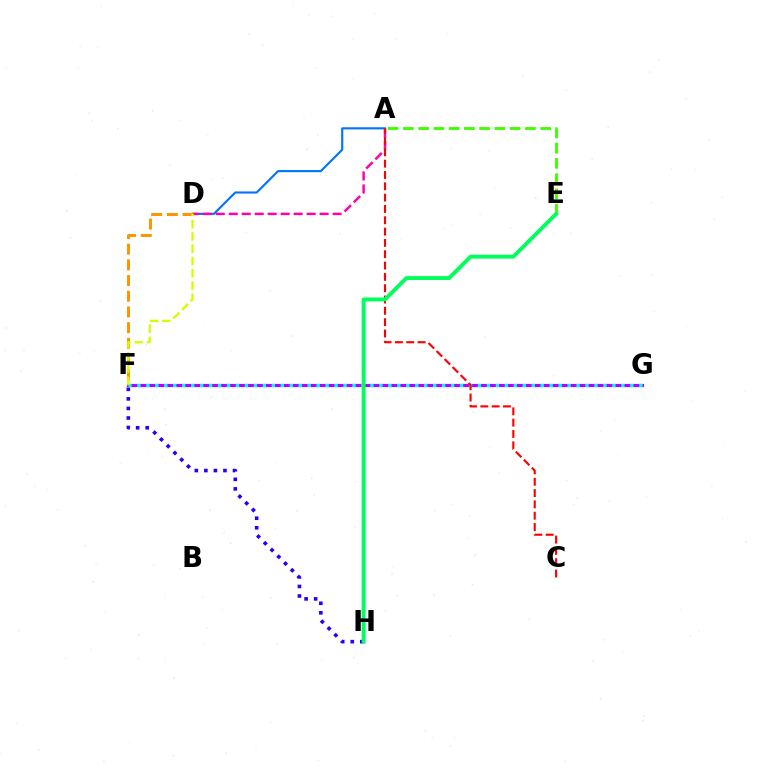{('F', 'G'): [{'color': '#b900ff', 'line_style': 'solid', 'thickness': 2.27}, {'color': '#00fff6', 'line_style': 'dotted', 'thickness': 2.44}], ('F', 'H'): [{'color': '#2500ff', 'line_style': 'dotted', 'thickness': 2.59}], ('A', 'D'): [{'color': '#0074ff', 'line_style': 'solid', 'thickness': 1.53}, {'color': '#ff00ac', 'line_style': 'dashed', 'thickness': 1.76}], ('A', 'E'): [{'color': '#3dff00', 'line_style': 'dashed', 'thickness': 2.07}], ('D', 'F'): [{'color': '#ff9400', 'line_style': 'dashed', 'thickness': 2.13}, {'color': '#d1ff00', 'line_style': 'dashed', 'thickness': 1.66}], ('A', 'C'): [{'color': '#ff0000', 'line_style': 'dashed', 'thickness': 1.54}], ('E', 'H'): [{'color': '#00ff5c', 'line_style': 'solid', 'thickness': 2.81}]}